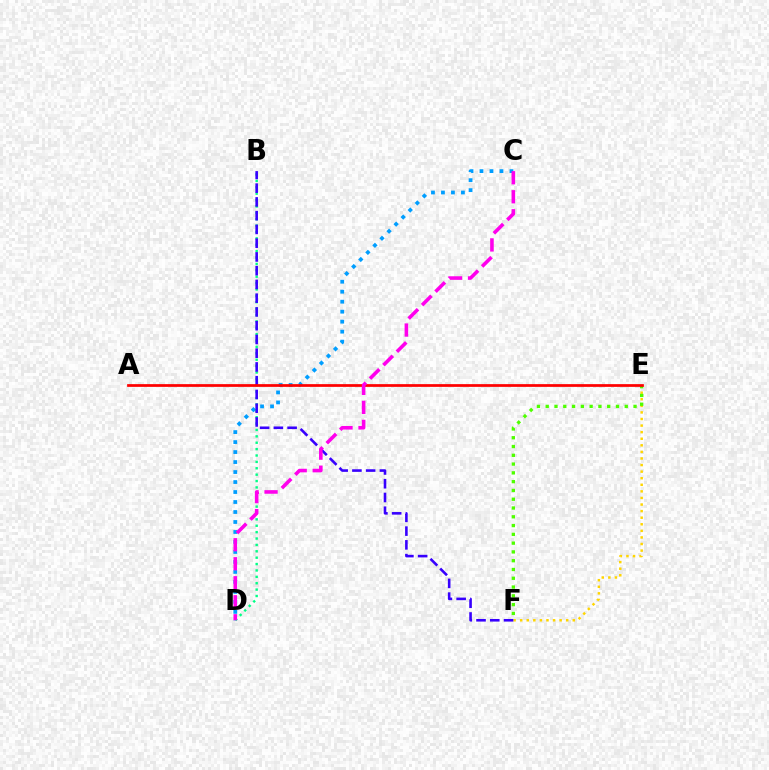{('C', 'D'): [{'color': '#009eff', 'line_style': 'dotted', 'thickness': 2.71}, {'color': '#ff00ed', 'line_style': 'dashed', 'thickness': 2.58}], ('B', 'D'): [{'color': '#00ff86', 'line_style': 'dotted', 'thickness': 1.74}], ('E', 'F'): [{'color': '#ffd500', 'line_style': 'dotted', 'thickness': 1.79}, {'color': '#4fff00', 'line_style': 'dotted', 'thickness': 2.39}], ('B', 'F'): [{'color': '#3700ff', 'line_style': 'dashed', 'thickness': 1.87}], ('A', 'E'): [{'color': '#ff0000', 'line_style': 'solid', 'thickness': 1.97}]}